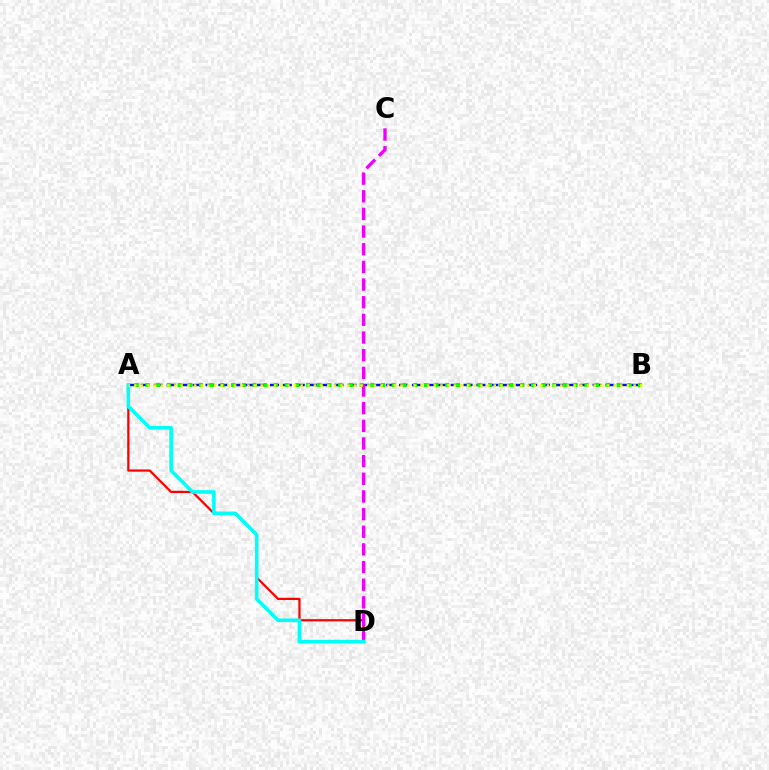{('A', 'B'): [{'color': '#0010ff', 'line_style': 'dashed', 'thickness': 1.75}, {'color': '#08ff00', 'line_style': 'dotted', 'thickness': 2.91}, {'color': '#fcf500', 'line_style': 'dotted', 'thickness': 1.81}], ('A', 'D'): [{'color': '#ff0000', 'line_style': 'solid', 'thickness': 1.61}, {'color': '#00fff6', 'line_style': 'solid', 'thickness': 2.6}], ('C', 'D'): [{'color': '#ee00ff', 'line_style': 'dashed', 'thickness': 2.4}]}